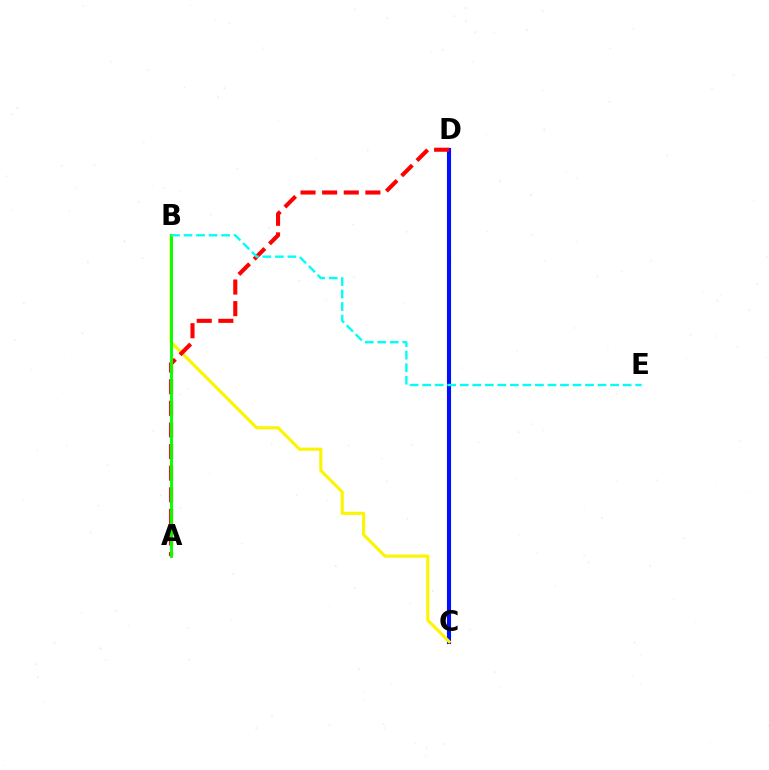{('C', 'D'): [{'color': '#ee00ff', 'line_style': 'dashed', 'thickness': 2.03}, {'color': '#0010ff', 'line_style': 'solid', 'thickness': 2.95}], ('B', 'C'): [{'color': '#fcf500', 'line_style': 'solid', 'thickness': 2.24}], ('A', 'D'): [{'color': '#ff0000', 'line_style': 'dashed', 'thickness': 2.94}], ('A', 'B'): [{'color': '#08ff00', 'line_style': 'solid', 'thickness': 2.1}], ('B', 'E'): [{'color': '#00fff6', 'line_style': 'dashed', 'thickness': 1.7}]}